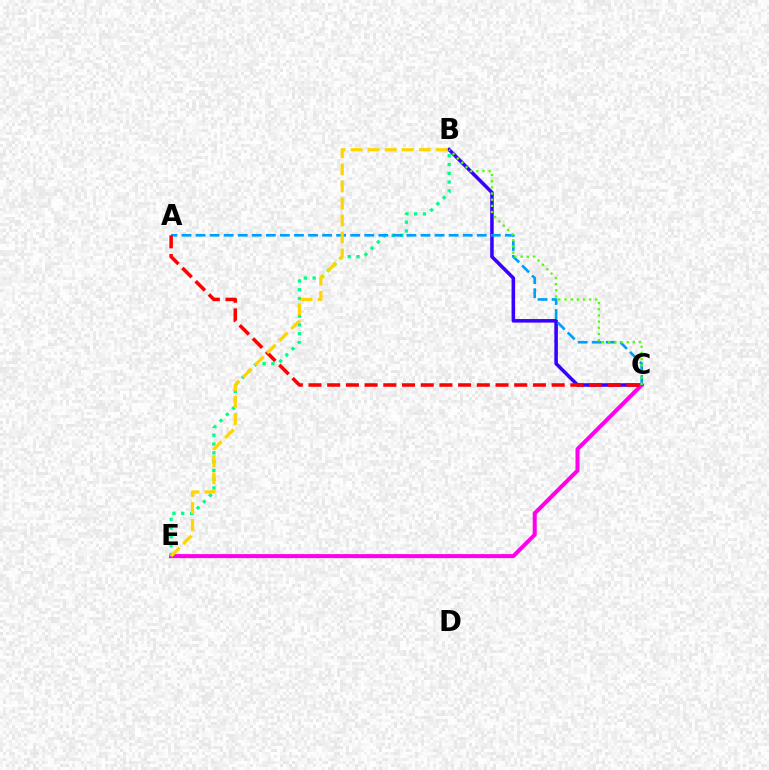{('B', 'C'): [{'color': '#3700ff', 'line_style': 'solid', 'thickness': 2.55}, {'color': '#4fff00', 'line_style': 'dotted', 'thickness': 1.68}], ('C', 'E'): [{'color': '#ff00ed', 'line_style': 'solid', 'thickness': 2.9}], ('B', 'E'): [{'color': '#00ff86', 'line_style': 'dotted', 'thickness': 2.39}, {'color': '#ffd500', 'line_style': 'dashed', 'thickness': 2.31}], ('A', 'C'): [{'color': '#009eff', 'line_style': 'dashed', 'thickness': 1.91}, {'color': '#ff0000', 'line_style': 'dashed', 'thickness': 2.54}]}